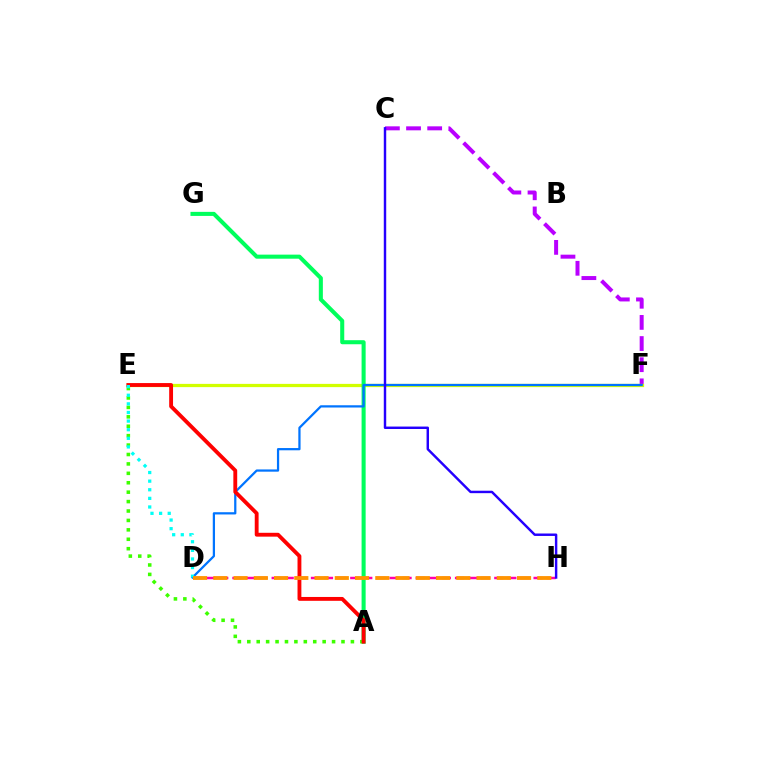{('C', 'F'): [{'color': '#b900ff', 'line_style': 'dashed', 'thickness': 2.87}], ('E', 'F'): [{'color': '#d1ff00', 'line_style': 'solid', 'thickness': 2.34}], ('D', 'H'): [{'color': '#ff00ac', 'line_style': 'dashed', 'thickness': 1.78}, {'color': '#ff9400', 'line_style': 'dashed', 'thickness': 2.75}], ('A', 'G'): [{'color': '#00ff5c', 'line_style': 'solid', 'thickness': 2.92}], ('D', 'F'): [{'color': '#0074ff', 'line_style': 'solid', 'thickness': 1.62}], ('C', 'H'): [{'color': '#2500ff', 'line_style': 'solid', 'thickness': 1.76}], ('A', 'E'): [{'color': '#3dff00', 'line_style': 'dotted', 'thickness': 2.56}, {'color': '#ff0000', 'line_style': 'solid', 'thickness': 2.77}], ('D', 'E'): [{'color': '#00fff6', 'line_style': 'dotted', 'thickness': 2.34}]}